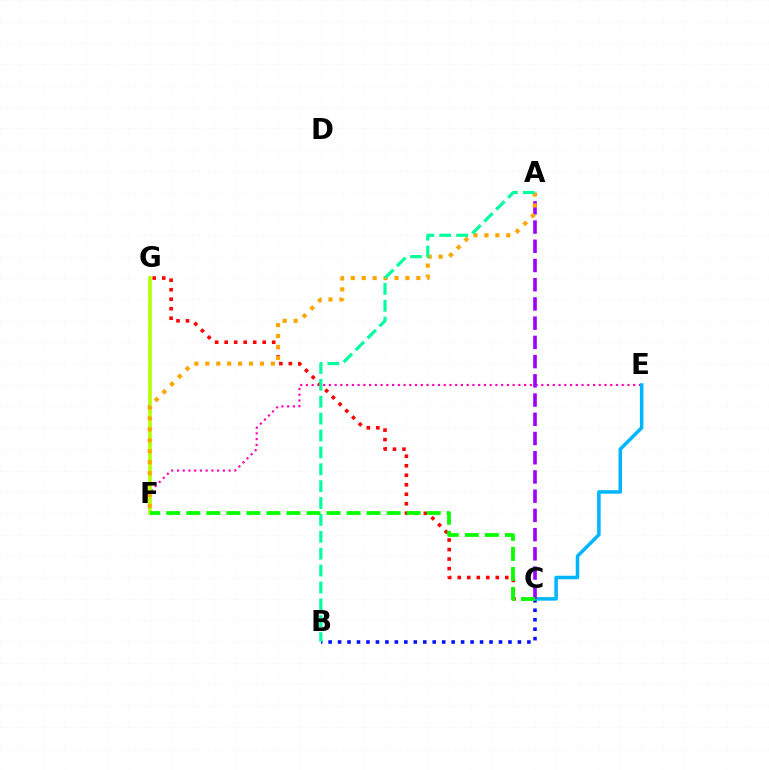{('E', 'F'): [{'color': '#ff00bd', 'line_style': 'dotted', 'thickness': 1.56}], ('C', 'G'): [{'color': '#ff0000', 'line_style': 'dotted', 'thickness': 2.58}], ('B', 'C'): [{'color': '#0010ff', 'line_style': 'dotted', 'thickness': 2.57}], ('C', 'E'): [{'color': '#00b5ff', 'line_style': 'solid', 'thickness': 2.53}], ('F', 'G'): [{'color': '#b3ff00', 'line_style': 'solid', 'thickness': 2.59}], ('A', 'C'): [{'color': '#9b00ff', 'line_style': 'dashed', 'thickness': 2.61}], ('A', 'F'): [{'color': '#ffa500', 'line_style': 'dotted', 'thickness': 2.97}], ('A', 'B'): [{'color': '#00ff9d', 'line_style': 'dashed', 'thickness': 2.29}], ('C', 'F'): [{'color': '#08ff00', 'line_style': 'dashed', 'thickness': 2.72}]}